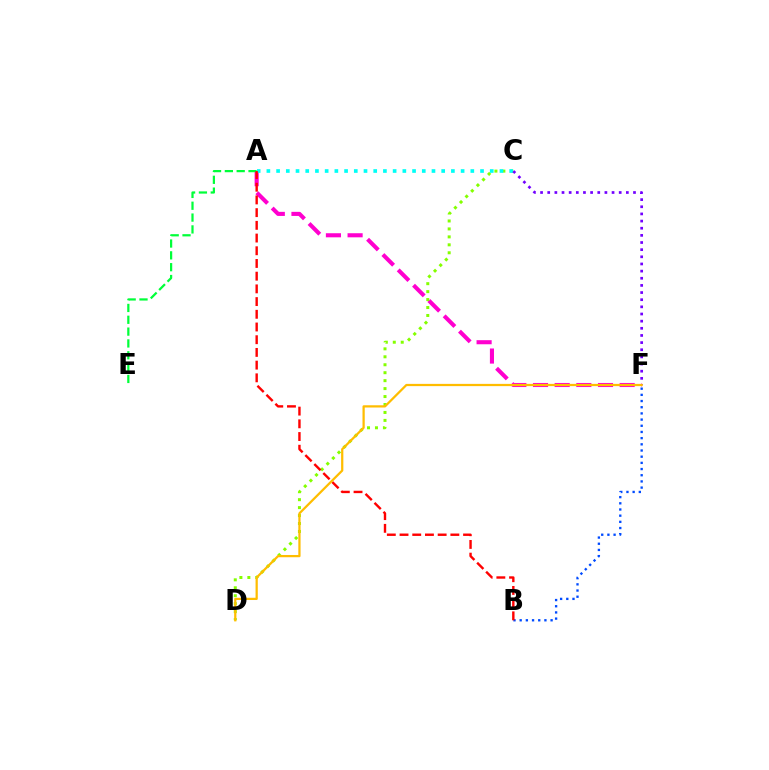{('A', 'F'): [{'color': '#ff00cf', 'line_style': 'dashed', 'thickness': 2.94}], ('A', 'E'): [{'color': '#00ff39', 'line_style': 'dashed', 'thickness': 1.61}], ('C', 'D'): [{'color': '#84ff00', 'line_style': 'dotted', 'thickness': 2.16}], ('A', 'C'): [{'color': '#00fff6', 'line_style': 'dotted', 'thickness': 2.64}], ('C', 'F'): [{'color': '#7200ff', 'line_style': 'dotted', 'thickness': 1.94}], ('B', 'F'): [{'color': '#004bff', 'line_style': 'dotted', 'thickness': 1.68}], ('A', 'B'): [{'color': '#ff0000', 'line_style': 'dashed', 'thickness': 1.73}], ('D', 'F'): [{'color': '#ffbd00', 'line_style': 'solid', 'thickness': 1.61}]}